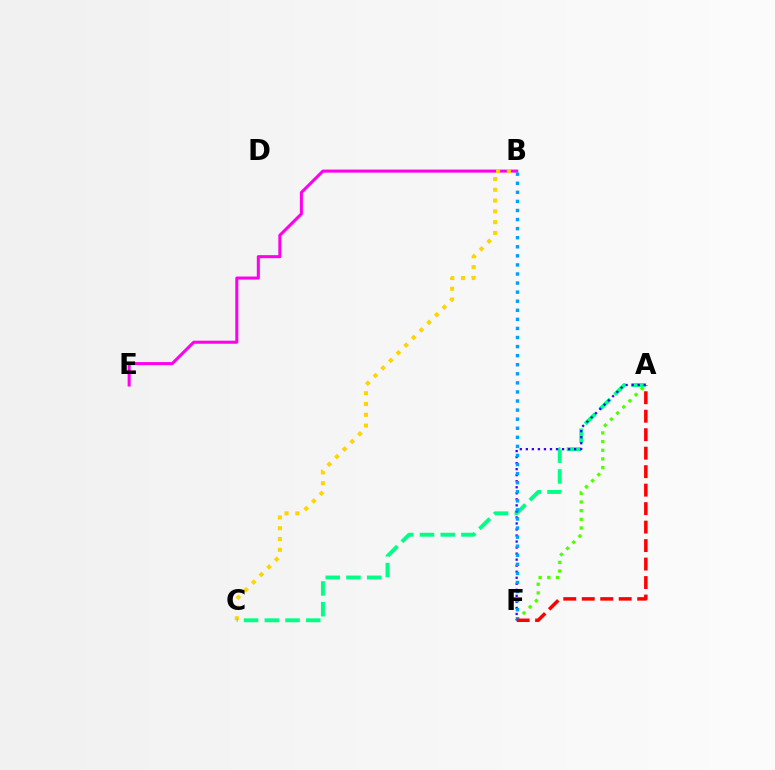{('B', 'E'): [{'color': '#ff00ed', 'line_style': 'solid', 'thickness': 2.2}], ('A', 'F'): [{'color': '#4fff00', 'line_style': 'dotted', 'thickness': 2.36}, {'color': '#3700ff', 'line_style': 'dotted', 'thickness': 1.64}, {'color': '#ff0000', 'line_style': 'dashed', 'thickness': 2.51}], ('B', 'C'): [{'color': '#ffd500', 'line_style': 'dotted', 'thickness': 2.93}], ('A', 'C'): [{'color': '#00ff86', 'line_style': 'dashed', 'thickness': 2.82}], ('B', 'F'): [{'color': '#009eff', 'line_style': 'dotted', 'thickness': 2.47}]}